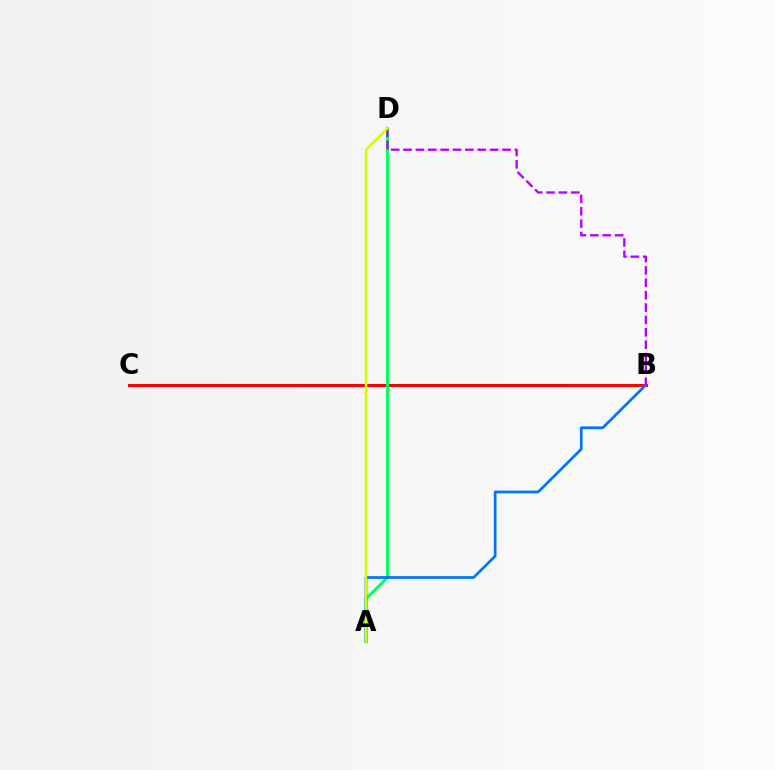{('B', 'C'): [{'color': '#ff0000', 'line_style': 'solid', 'thickness': 2.17}], ('A', 'D'): [{'color': '#00ff5c', 'line_style': 'solid', 'thickness': 2.12}, {'color': '#d1ff00', 'line_style': 'solid', 'thickness': 1.76}], ('A', 'B'): [{'color': '#0074ff', 'line_style': 'solid', 'thickness': 1.96}], ('B', 'D'): [{'color': '#b900ff', 'line_style': 'dashed', 'thickness': 1.68}]}